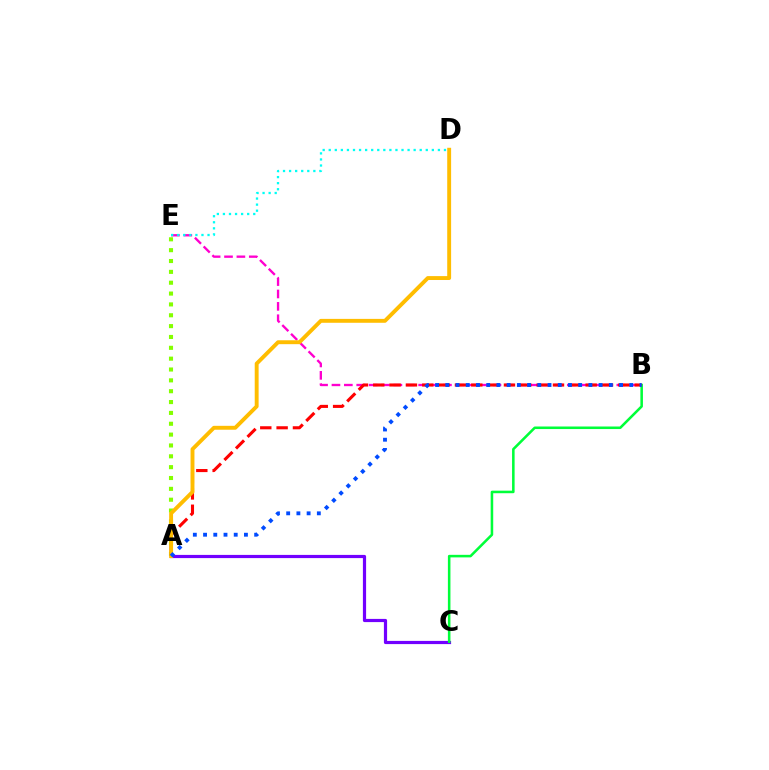{('A', 'E'): [{'color': '#84ff00', 'line_style': 'dotted', 'thickness': 2.95}], ('A', 'C'): [{'color': '#7200ff', 'line_style': 'solid', 'thickness': 2.3}], ('B', 'C'): [{'color': '#00ff39', 'line_style': 'solid', 'thickness': 1.84}], ('B', 'E'): [{'color': '#ff00cf', 'line_style': 'dashed', 'thickness': 1.68}], ('D', 'E'): [{'color': '#00fff6', 'line_style': 'dotted', 'thickness': 1.65}], ('A', 'B'): [{'color': '#ff0000', 'line_style': 'dashed', 'thickness': 2.22}, {'color': '#004bff', 'line_style': 'dotted', 'thickness': 2.78}], ('A', 'D'): [{'color': '#ffbd00', 'line_style': 'solid', 'thickness': 2.81}]}